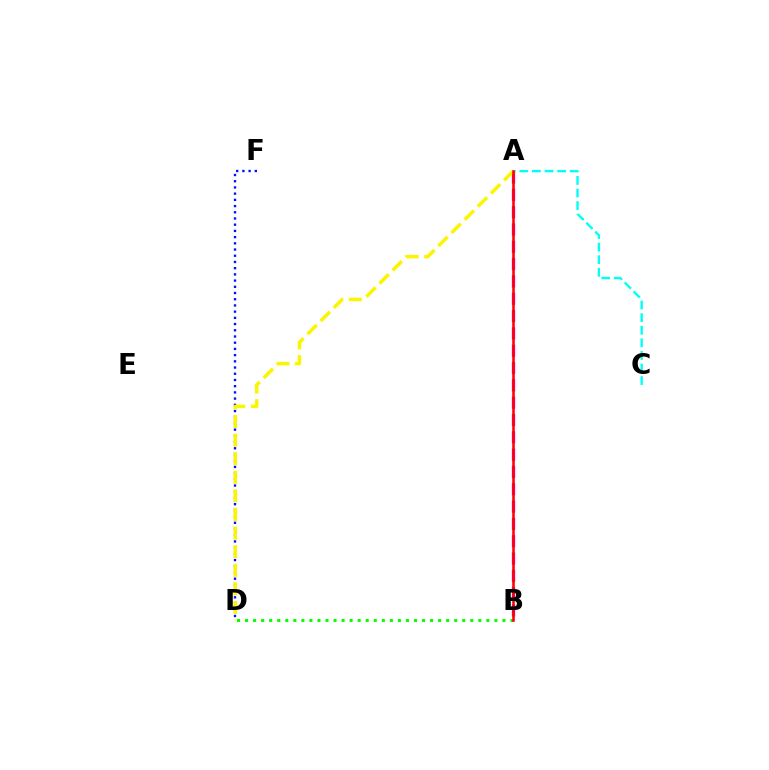{('D', 'F'): [{'color': '#0010ff', 'line_style': 'dotted', 'thickness': 1.69}], ('B', 'D'): [{'color': '#08ff00', 'line_style': 'dotted', 'thickness': 2.19}], ('A', 'C'): [{'color': '#00fff6', 'line_style': 'dashed', 'thickness': 1.71}], ('A', 'B'): [{'color': '#ee00ff', 'line_style': 'dashed', 'thickness': 2.35}, {'color': '#ff0000', 'line_style': 'solid', 'thickness': 1.84}], ('A', 'D'): [{'color': '#fcf500', 'line_style': 'dashed', 'thickness': 2.53}]}